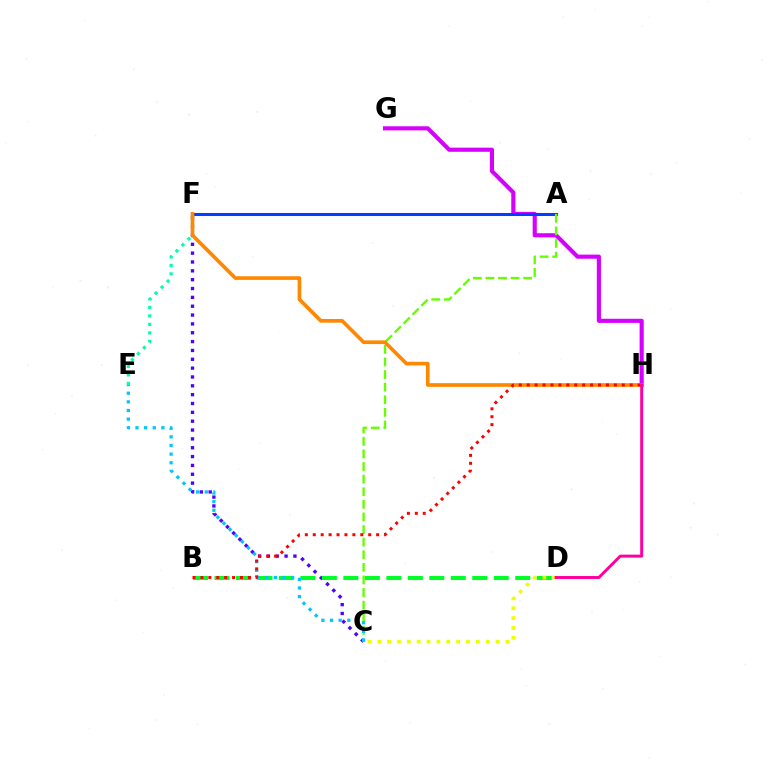{('G', 'H'): [{'color': '#d600ff', 'line_style': 'solid', 'thickness': 2.97}], ('E', 'F'): [{'color': '#00ffaf', 'line_style': 'dotted', 'thickness': 2.3}], ('C', 'F'): [{'color': '#4f00ff', 'line_style': 'dotted', 'thickness': 2.4}], ('A', 'F'): [{'color': '#003fff', 'line_style': 'solid', 'thickness': 2.18}], ('A', 'C'): [{'color': '#66ff00', 'line_style': 'dashed', 'thickness': 1.71}], ('B', 'D'): [{'color': '#00ff27', 'line_style': 'dashed', 'thickness': 2.92}], ('C', 'D'): [{'color': '#eeff00', 'line_style': 'dotted', 'thickness': 2.68}], ('C', 'E'): [{'color': '#00c7ff', 'line_style': 'dotted', 'thickness': 2.35}], ('F', 'H'): [{'color': '#ff8800', 'line_style': 'solid', 'thickness': 2.64}], ('B', 'H'): [{'color': '#ff0000', 'line_style': 'dotted', 'thickness': 2.15}], ('D', 'H'): [{'color': '#ff00a0', 'line_style': 'solid', 'thickness': 2.12}]}